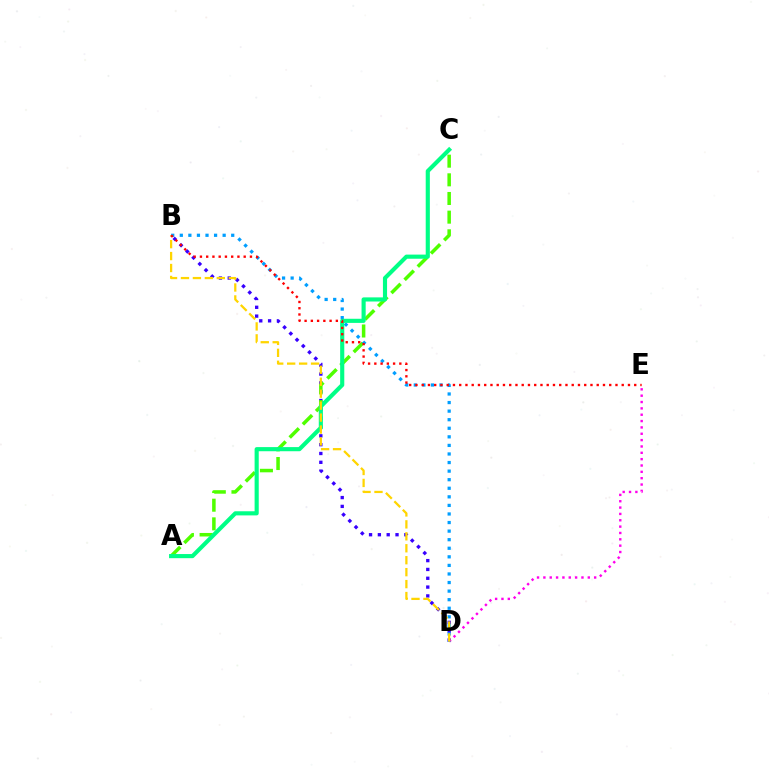{('B', 'D'): [{'color': '#3700ff', 'line_style': 'dotted', 'thickness': 2.4}, {'color': '#009eff', 'line_style': 'dotted', 'thickness': 2.33}, {'color': '#ffd500', 'line_style': 'dashed', 'thickness': 1.62}], ('D', 'E'): [{'color': '#ff00ed', 'line_style': 'dotted', 'thickness': 1.72}], ('A', 'C'): [{'color': '#4fff00', 'line_style': 'dashed', 'thickness': 2.54}, {'color': '#00ff86', 'line_style': 'solid', 'thickness': 2.97}], ('B', 'E'): [{'color': '#ff0000', 'line_style': 'dotted', 'thickness': 1.7}]}